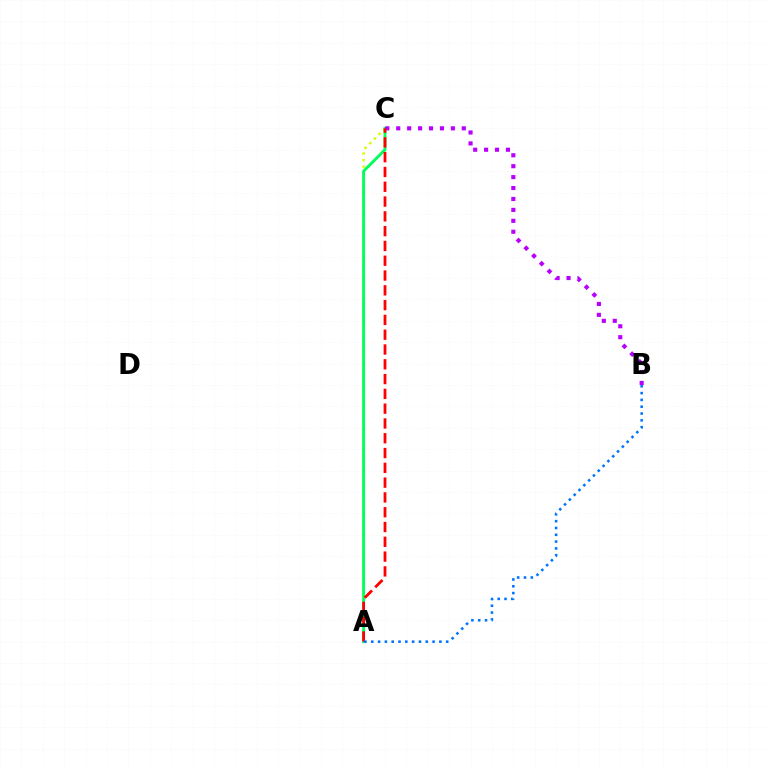{('A', 'C'): [{'color': '#d1ff00', 'line_style': 'dotted', 'thickness': 1.78}, {'color': '#00ff5c', 'line_style': 'solid', 'thickness': 2.09}, {'color': '#ff0000', 'line_style': 'dashed', 'thickness': 2.01}], ('B', 'C'): [{'color': '#b900ff', 'line_style': 'dotted', 'thickness': 2.97}], ('A', 'B'): [{'color': '#0074ff', 'line_style': 'dotted', 'thickness': 1.85}]}